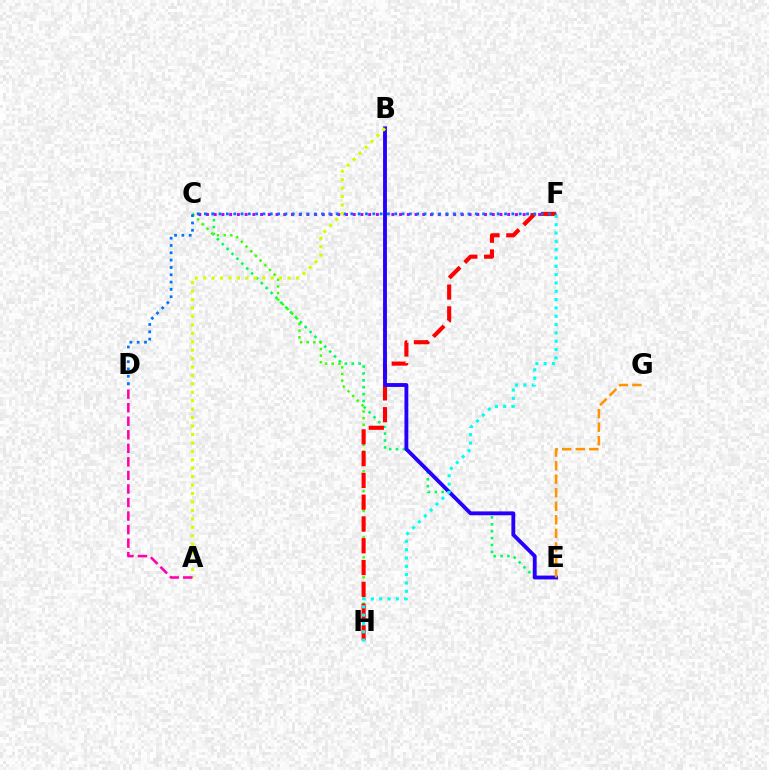{('C', 'E'): [{'color': '#00ff5c', 'line_style': 'dotted', 'thickness': 1.88}], ('C', 'H'): [{'color': '#3dff00', 'line_style': 'dotted', 'thickness': 1.8}], ('C', 'F'): [{'color': '#b900ff', 'line_style': 'dotted', 'thickness': 2.1}], ('F', 'H'): [{'color': '#ff0000', 'line_style': 'dashed', 'thickness': 2.96}, {'color': '#00fff6', 'line_style': 'dotted', 'thickness': 2.26}], ('B', 'E'): [{'color': '#2500ff', 'line_style': 'solid', 'thickness': 2.78}], ('D', 'F'): [{'color': '#0074ff', 'line_style': 'dotted', 'thickness': 1.99}], ('E', 'G'): [{'color': '#ff9400', 'line_style': 'dashed', 'thickness': 1.84}], ('A', 'B'): [{'color': '#d1ff00', 'line_style': 'dotted', 'thickness': 2.29}], ('A', 'D'): [{'color': '#ff00ac', 'line_style': 'dashed', 'thickness': 1.84}]}